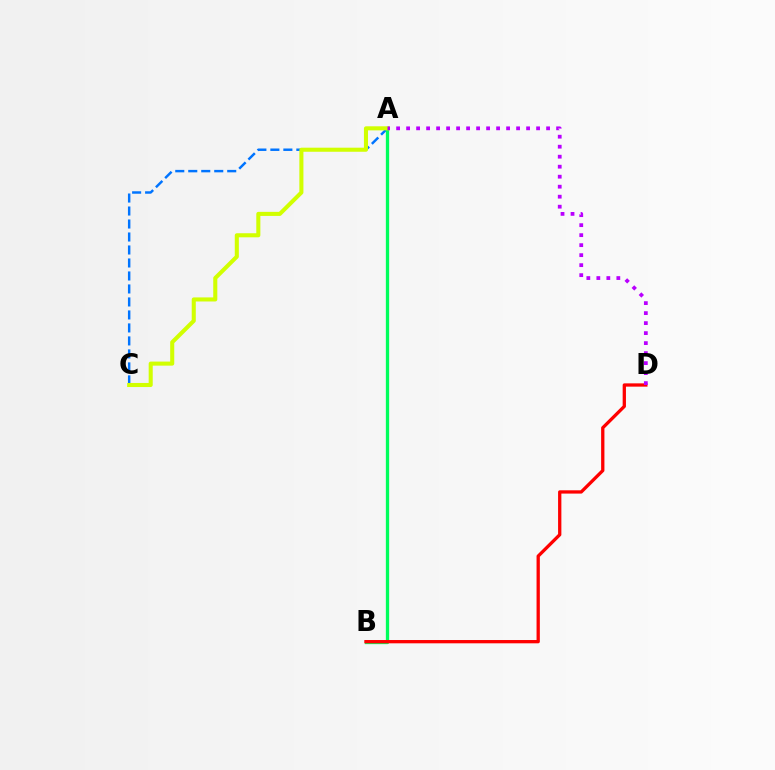{('A', 'C'): [{'color': '#0074ff', 'line_style': 'dashed', 'thickness': 1.76}, {'color': '#d1ff00', 'line_style': 'solid', 'thickness': 2.93}], ('A', 'B'): [{'color': '#00ff5c', 'line_style': 'solid', 'thickness': 2.37}], ('B', 'D'): [{'color': '#ff0000', 'line_style': 'solid', 'thickness': 2.37}], ('A', 'D'): [{'color': '#b900ff', 'line_style': 'dotted', 'thickness': 2.72}]}